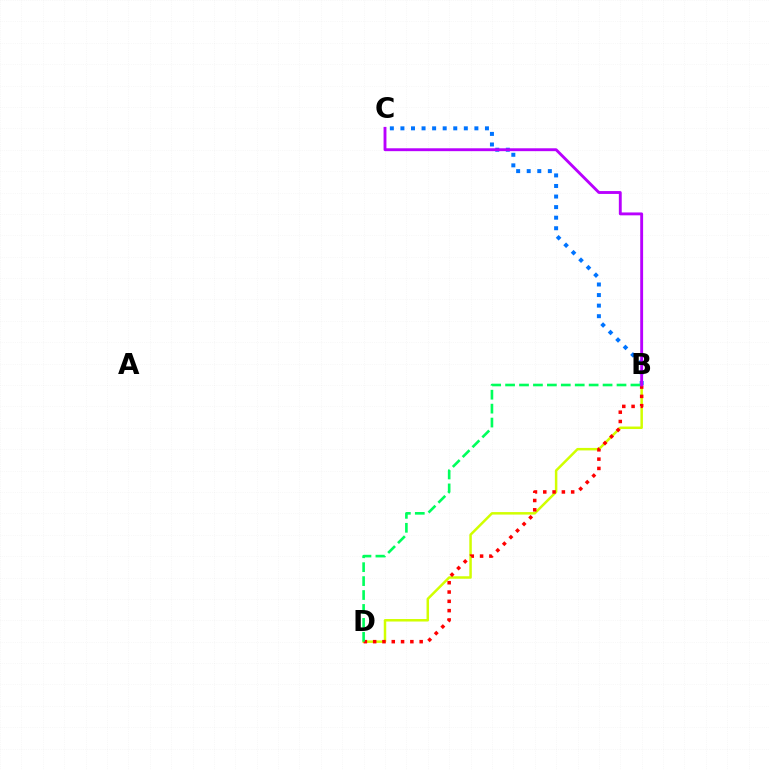{('B', 'D'): [{'color': '#d1ff00', 'line_style': 'solid', 'thickness': 1.8}, {'color': '#ff0000', 'line_style': 'dotted', 'thickness': 2.53}, {'color': '#00ff5c', 'line_style': 'dashed', 'thickness': 1.89}], ('B', 'C'): [{'color': '#0074ff', 'line_style': 'dotted', 'thickness': 2.87}, {'color': '#b900ff', 'line_style': 'solid', 'thickness': 2.07}]}